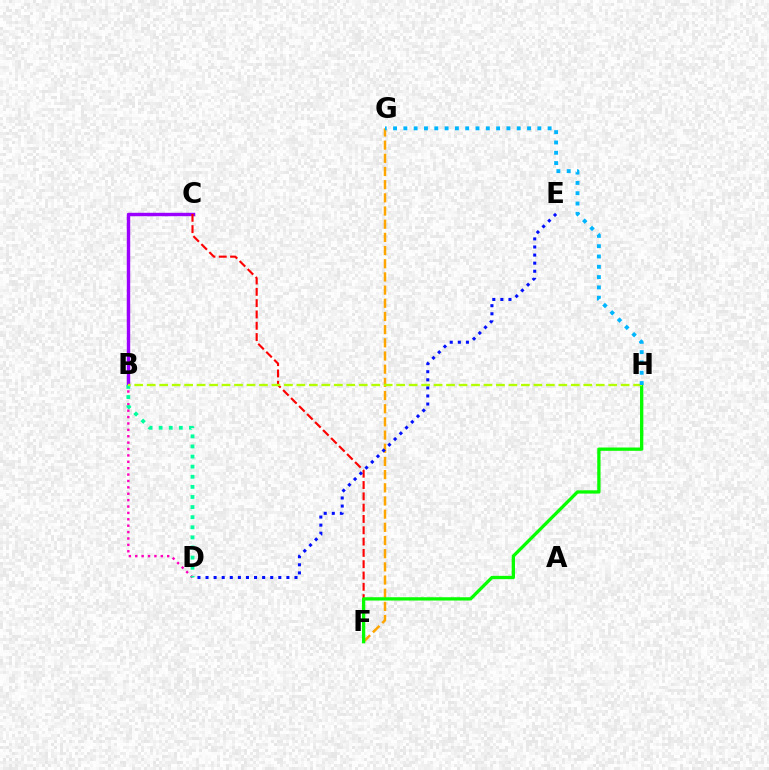{('B', 'C'): [{'color': '#9b00ff', 'line_style': 'solid', 'thickness': 2.45}], ('F', 'G'): [{'color': '#ffa500', 'line_style': 'dashed', 'thickness': 1.79}], ('B', 'D'): [{'color': '#ff00bd', 'line_style': 'dotted', 'thickness': 1.74}, {'color': '#00ff9d', 'line_style': 'dotted', 'thickness': 2.75}], ('C', 'F'): [{'color': '#ff0000', 'line_style': 'dashed', 'thickness': 1.54}], ('D', 'E'): [{'color': '#0010ff', 'line_style': 'dotted', 'thickness': 2.2}], ('F', 'H'): [{'color': '#08ff00', 'line_style': 'solid', 'thickness': 2.37}], ('B', 'H'): [{'color': '#b3ff00', 'line_style': 'dashed', 'thickness': 1.69}], ('G', 'H'): [{'color': '#00b5ff', 'line_style': 'dotted', 'thickness': 2.8}]}